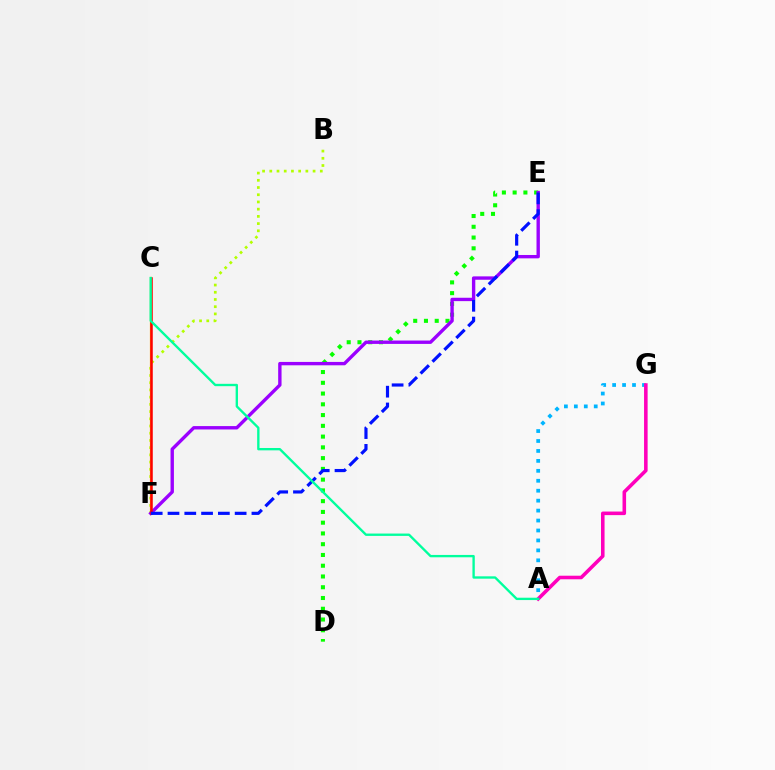{('D', 'E'): [{'color': '#08ff00', 'line_style': 'dotted', 'thickness': 2.92}], ('B', 'F'): [{'color': '#b3ff00', 'line_style': 'dotted', 'thickness': 1.96}], ('C', 'F'): [{'color': '#ffa500', 'line_style': 'solid', 'thickness': 1.6}, {'color': '#ff0000', 'line_style': 'solid', 'thickness': 1.8}], ('E', 'F'): [{'color': '#9b00ff', 'line_style': 'solid', 'thickness': 2.43}, {'color': '#0010ff', 'line_style': 'dashed', 'thickness': 2.28}], ('A', 'G'): [{'color': '#00b5ff', 'line_style': 'dotted', 'thickness': 2.7}, {'color': '#ff00bd', 'line_style': 'solid', 'thickness': 2.57}], ('A', 'C'): [{'color': '#00ff9d', 'line_style': 'solid', 'thickness': 1.69}]}